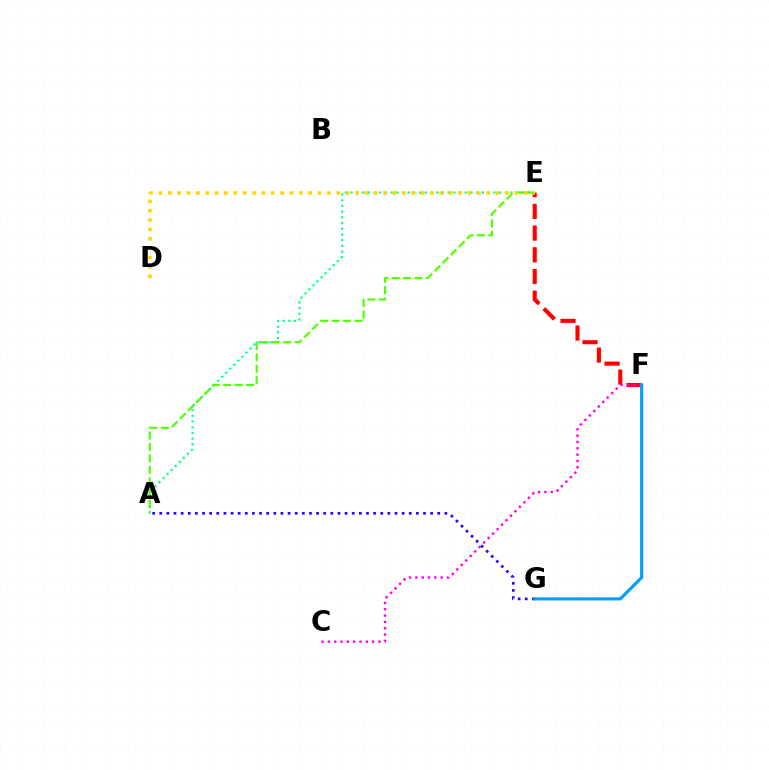{('A', 'E'): [{'color': '#00ff86', 'line_style': 'dotted', 'thickness': 1.55}, {'color': '#4fff00', 'line_style': 'dashed', 'thickness': 1.55}], ('E', 'F'): [{'color': '#ff0000', 'line_style': 'dashed', 'thickness': 2.95}], ('C', 'F'): [{'color': '#ff00ed', 'line_style': 'dotted', 'thickness': 1.72}], ('A', 'G'): [{'color': '#3700ff', 'line_style': 'dotted', 'thickness': 1.94}], ('F', 'G'): [{'color': '#009eff', 'line_style': 'solid', 'thickness': 2.26}], ('D', 'E'): [{'color': '#ffd500', 'line_style': 'dotted', 'thickness': 2.54}]}